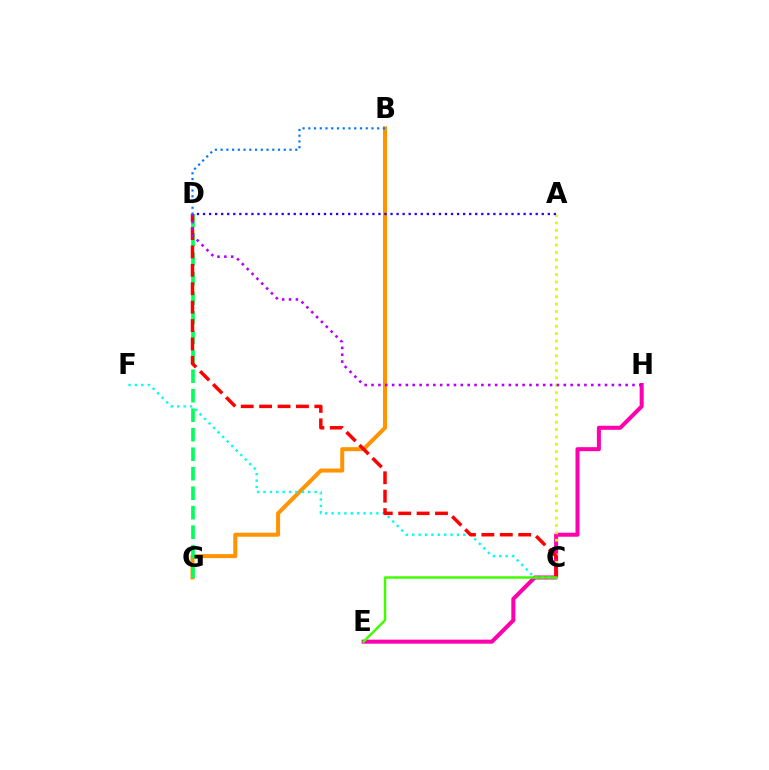{('E', 'H'): [{'color': '#ff00ac', 'line_style': 'solid', 'thickness': 2.9}], ('B', 'G'): [{'color': '#ff9400', 'line_style': 'solid', 'thickness': 2.88}], ('C', 'F'): [{'color': '#00fff6', 'line_style': 'dotted', 'thickness': 1.74}], ('A', 'C'): [{'color': '#d1ff00', 'line_style': 'dotted', 'thickness': 2.0}], ('D', 'G'): [{'color': '#00ff5c', 'line_style': 'dashed', 'thickness': 2.65}], ('C', 'D'): [{'color': '#ff0000', 'line_style': 'dashed', 'thickness': 2.5}], ('D', 'H'): [{'color': '#b900ff', 'line_style': 'dotted', 'thickness': 1.87}], ('B', 'D'): [{'color': '#0074ff', 'line_style': 'dotted', 'thickness': 1.56}], ('C', 'E'): [{'color': '#3dff00', 'line_style': 'solid', 'thickness': 1.78}], ('A', 'D'): [{'color': '#2500ff', 'line_style': 'dotted', 'thickness': 1.64}]}